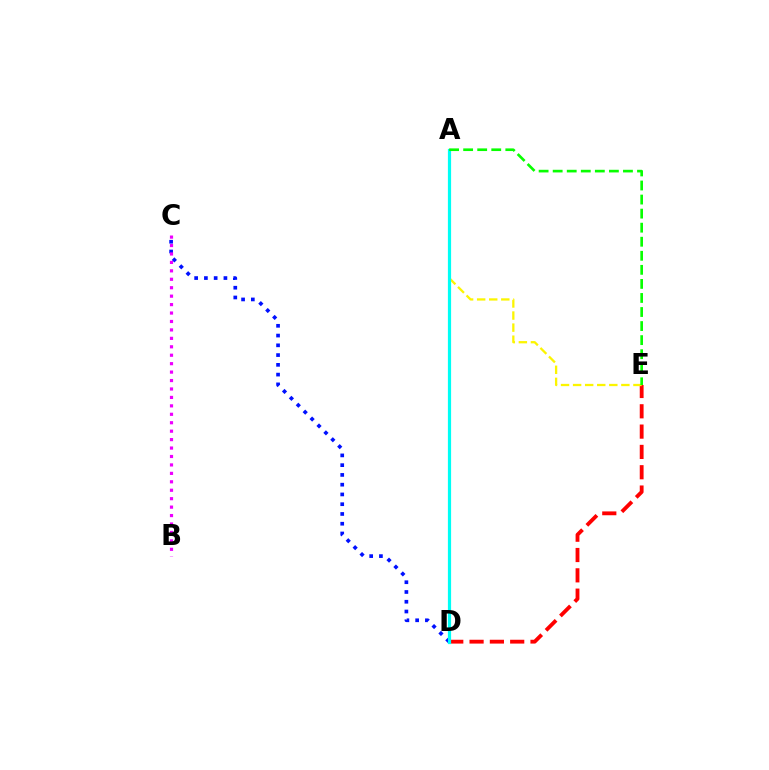{('D', 'E'): [{'color': '#ff0000', 'line_style': 'dashed', 'thickness': 2.76}], ('C', 'D'): [{'color': '#0010ff', 'line_style': 'dotted', 'thickness': 2.65}], ('A', 'E'): [{'color': '#fcf500', 'line_style': 'dashed', 'thickness': 1.64}, {'color': '#08ff00', 'line_style': 'dashed', 'thickness': 1.91}], ('B', 'C'): [{'color': '#ee00ff', 'line_style': 'dotted', 'thickness': 2.29}], ('A', 'D'): [{'color': '#00fff6', 'line_style': 'solid', 'thickness': 2.3}]}